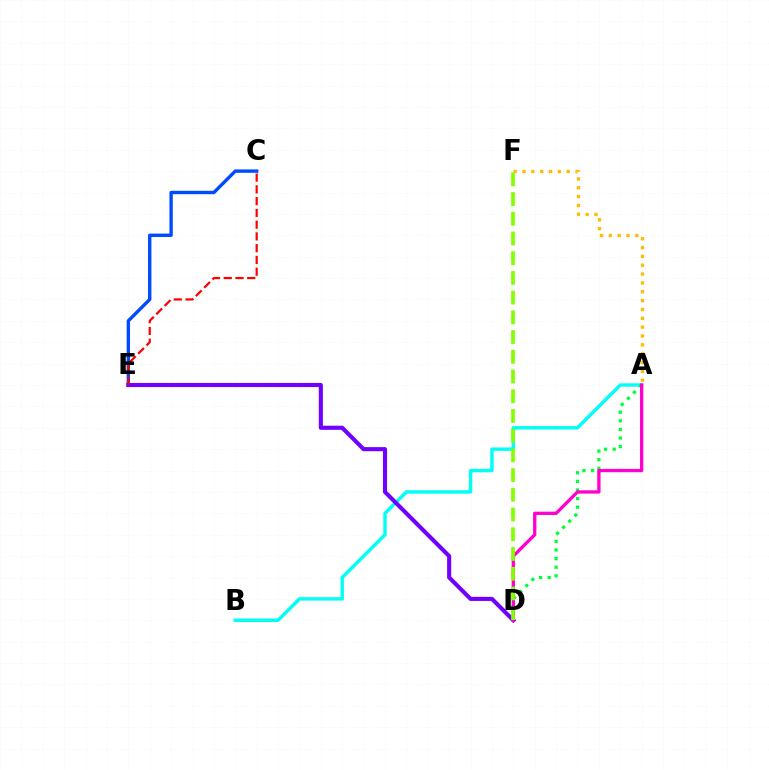{('C', 'E'): [{'color': '#004bff', 'line_style': 'solid', 'thickness': 2.44}, {'color': '#ff0000', 'line_style': 'dashed', 'thickness': 1.6}], ('A', 'F'): [{'color': '#ffbd00', 'line_style': 'dotted', 'thickness': 2.4}], ('A', 'B'): [{'color': '#00fff6', 'line_style': 'solid', 'thickness': 2.46}], ('A', 'D'): [{'color': '#00ff39', 'line_style': 'dotted', 'thickness': 2.34}, {'color': '#ff00cf', 'line_style': 'solid', 'thickness': 2.38}], ('D', 'E'): [{'color': '#7200ff', 'line_style': 'solid', 'thickness': 2.96}], ('D', 'F'): [{'color': '#84ff00', 'line_style': 'dashed', 'thickness': 2.68}]}